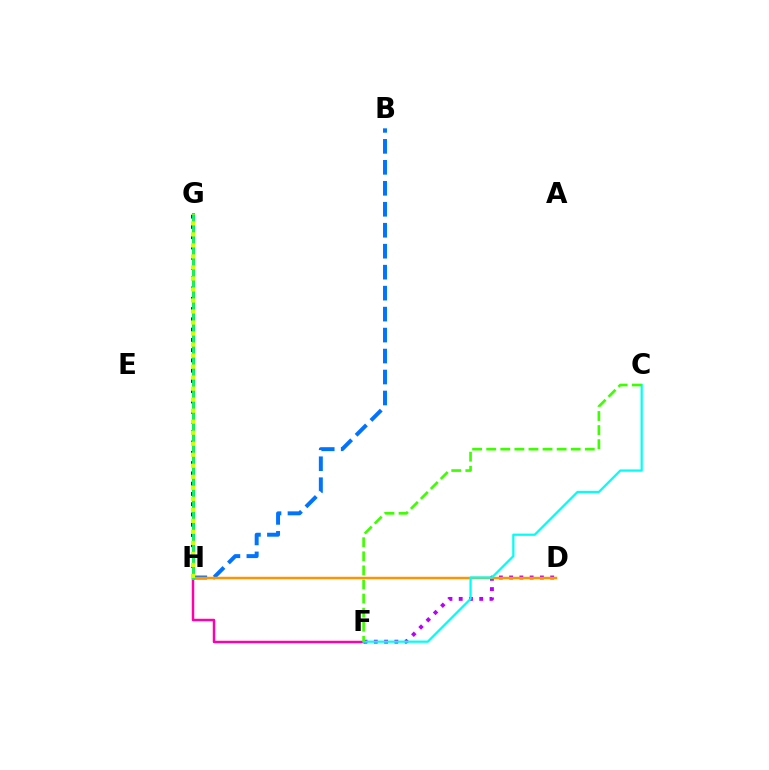{('G', 'H'): [{'color': '#ff0000', 'line_style': 'solid', 'thickness': 1.96}, {'color': '#2500ff', 'line_style': 'dotted', 'thickness': 2.79}, {'color': '#00ff5c', 'line_style': 'solid', 'thickness': 2.04}, {'color': '#d1ff00', 'line_style': 'dotted', 'thickness': 2.99}], ('F', 'H'): [{'color': '#ff00ac', 'line_style': 'solid', 'thickness': 1.79}], ('D', 'F'): [{'color': '#b900ff', 'line_style': 'dotted', 'thickness': 2.79}], ('B', 'H'): [{'color': '#0074ff', 'line_style': 'dashed', 'thickness': 2.85}], ('D', 'H'): [{'color': '#ff9400', 'line_style': 'solid', 'thickness': 1.78}], ('C', 'F'): [{'color': '#00fff6', 'line_style': 'solid', 'thickness': 1.61}, {'color': '#3dff00', 'line_style': 'dashed', 'thickness': 1.91}]}